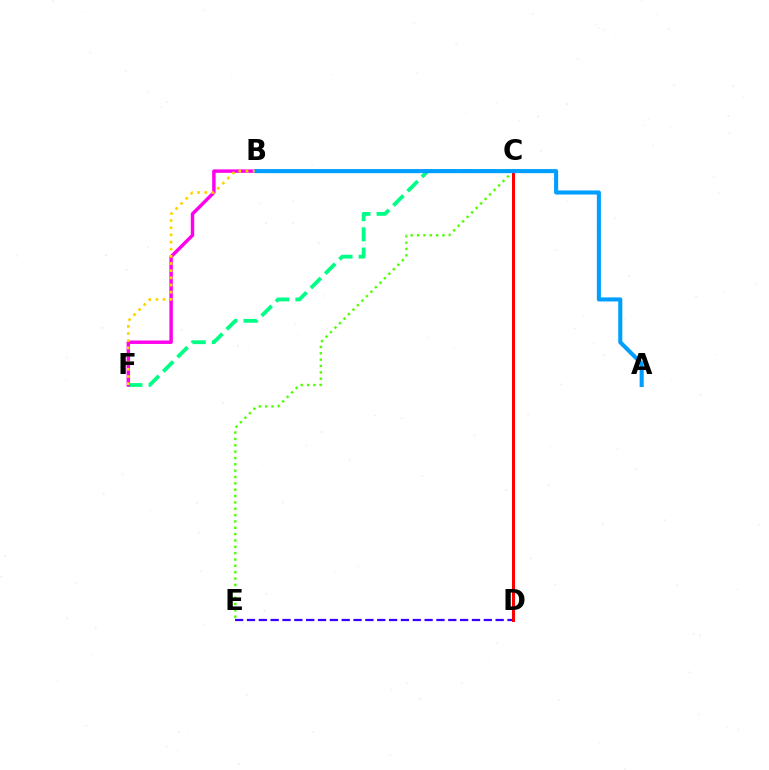{('C', 'F'): [{'color': '#00ff86', 'line_style': 'dashed', 'thickness': 2.75}], ('B', 'F'): [{'color': '#ff00ed', 'line_style': 'solid', 'thickness': 2.48}, {'color': '#ffd500', 'line_style': 'dotted', 'thickness': 1.95}], ('C', 'E'): [{'color': '#4fff00', 'line_style': 'dotted', 'thickness': 1.73}], ('D', 'E'): [{'color': '#3700ff', 'line_style': 'dashed', 'thickness': 1.61}], ('C', 'D'): [{'color': '#ff0000', 'line_style': 'solid', 'thickness': 2.17}], ('A', 'B'): [{'color': '#009eff', 'line_style': 'solid', 'thickness': 2.93}]}